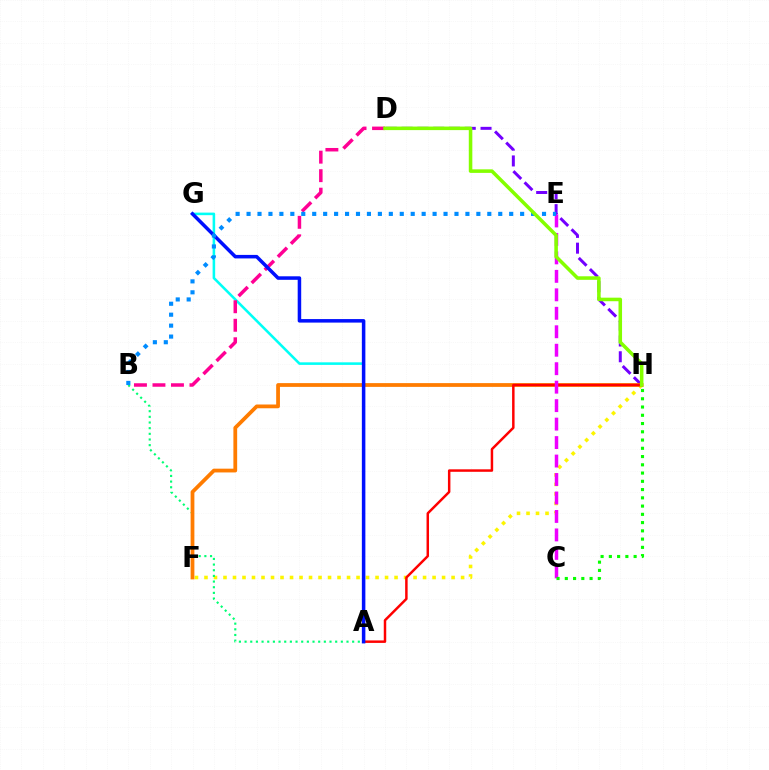{('F', 'H'): [{'color': '#fcf500', 'line_style': 'dotted', 'thickness': 2.58}, {'color': '#ff7c00', 'line_style': 'solid', 'thickness': 2.71}], ('A', 'G'): [{'color': '#00fff6', 'line_style': 'solid', 'thickness': 1.85}, {'color': '#0010ff', 'line_style': 'solid', 'thickness': 2.53}], ('A', 'B'): [{'color': '#00ff74', 'line_style': 'dotted', 'thickness': 1.54}], ('D', 'H'): [{'color': '#7200ff', 'line_style': 'dashed', 'thickness': 2.15}, {'color': '#84ff00', 'line_style': 'solid', 'thickness': 2.55}], ('A', 'H'): [{'color': '#ff0000', 'line_style': 'solid', 'thickness': 1.78}], ('B', 'D'): [{'color': '#ff0094', 'line_style': 'dashed', 'thickness': 2.51}], ('C', 'E'): [{'color': '#ee00ff', 'line_style': 'dashed', 'thickness': 2.51}], ('B', 'E'): [{'color': '#008cff', 'line_style': 'dotted', 'thickness': 2.97}], ('C', 'H'): [{'color': '#08ff00', 'line_style': 'dotted', 'thickness': 2.24}]}